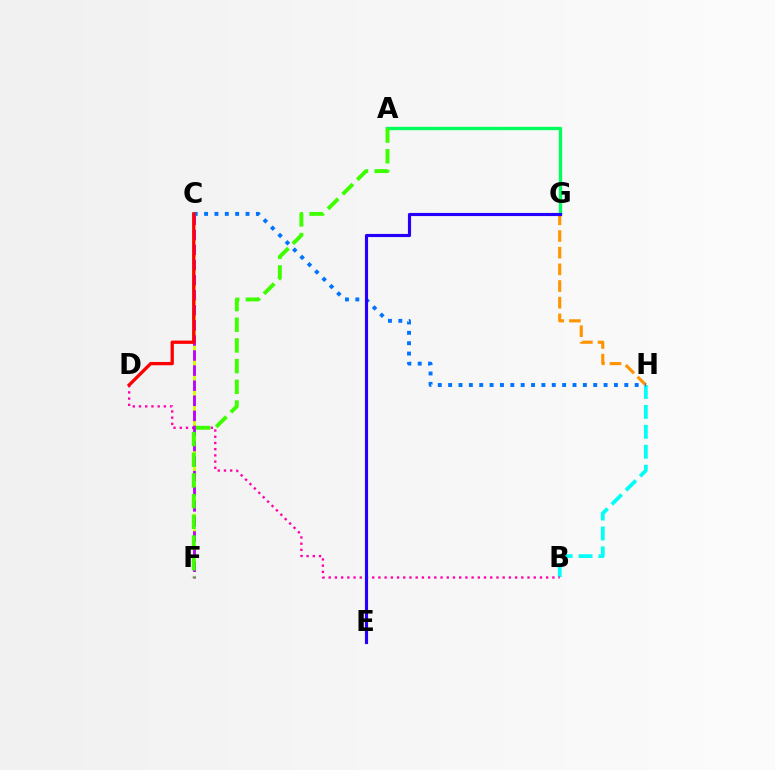{('A', 'G'): [{'color': '#00ff5c', 'line_style': 'solid', 'thickness': 2.41}], ('B', 'H'): [{'color': '#00fff6', 'line_style': 'dashed', 'thickness': 2.71}], ('C', 'F'): [{'color': '#d1ff00', 'line_style': 'dashed', 'thickness': 2.14}, {'color': '#b900ff', 'line_style': 'dashed', 'thickness': 2.05}], ('B', 'D'): [{'color': '#ff00ac', 'line_style': 'dotted', 'thickness': 1.69}], ('G', 'H'): [{'color': '#ff9400', 'line_style': 'dashed', 'thickness': 2.26}], ('A', 'F'): [{'color': '#3dff00', 'line_style': 'dashed', 'thickness': 2.81}], ('C', 'H'): [{'color': '#0074ff', 'line_style': 'dotted', 'thickness': 2.82}], ('C', 'D'): [{'color': '#ff0000', 'line_style': 'solid', 'thickness': 2.38}], ('E', 'G'): [{'color': '#2500ff', 'line_style': 'solid', 'thickness': 2.26}]}